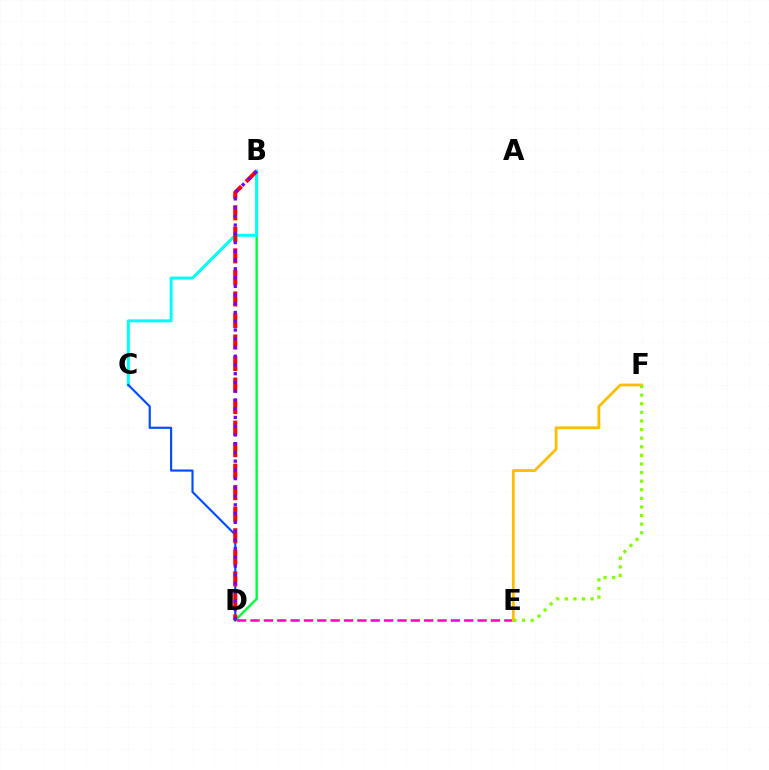{('D', 'E'): [{'color': '#ff00cf', 'line_style': 'dashed', 'thickness': 1.81}], ('B', 'D'): [{'color': '#00ff39', 'line_style': 'solid', 'thickness': 1.76}, {'color': '#ff0000', 'line_style': 'dashed', 'thickness': 2.92}, {'color': '#7200ff', 'line_style': 'dotted', 'thickness': 2.38}], ('E', 'F'): [{'color': '#ffbd00', 'line_style': 'solid', 'thickness': 2.0}, {'color': '#84ff00', 'line_style': 'dotted', 'thickness': 2.34}], ('B', 'C'): [{'color': '#00fff6', 'line_style': 'solid', 'thickness': 2.16}], ('C', 'D'): [{'color': '#004bff', 'line_style': 'solid', 'thickness': 1.54}]}